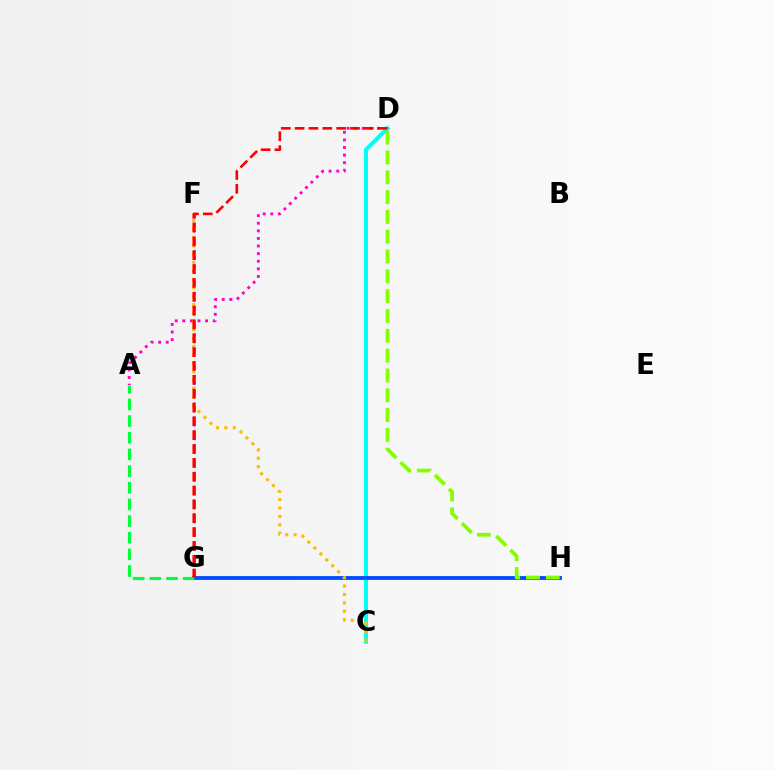{('A', 'D'): [{'color': '#ff00cf', 'line_style': 'dotted', 'thickness': 2.06}], ('C', 'D'): [{'color': '#00fff6', 'line_style': 'solid', 'thickness': 2.97}], ('G', 'H'): [{'color': '#004bff', 'line_style': 'solid', 'thickness': 2.75}], ('F', 'G'): [{'color': '#7200ff', 'line_style': 'dashed', 'thickness': 1.88}], ('A', 'G'): [{'color': '#00ff39', 'line_style': 'dashed', 'thickness': 2.26}], ('D', 'H'): [{'color': '#84ff00', 'line_style': 'dashed', 'thickness': 2.69}], ('C', 'F'): [{'color': '#ffbd00', 'line_style': 'dotted', 'thickness': 2.28}], ('D', 'G'): [{'color': '#ff0000', 'line_style': 'dashed', 'thickness': 1.88}]}